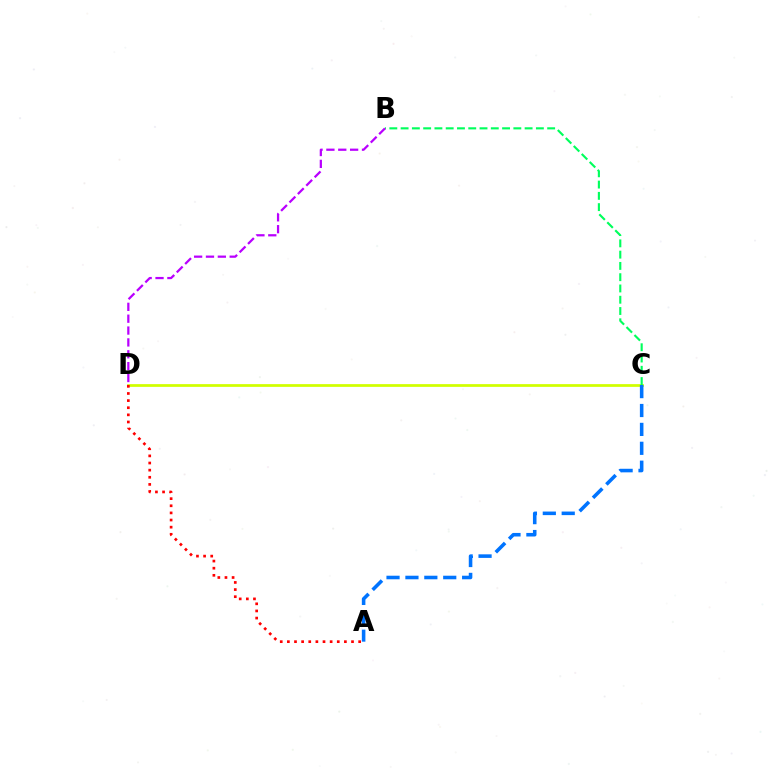{('C', 'D'): [{'color': '#d1ff00', 'line_style': 'solid', 'thickness': 1.97}], ('B', 'C'): [{'color': '#00ff5c', 'line_style': 'dashed', 'thickness': 1.53}], ('A', 'D'): [{'color': '#ff0000', 'line_style': 'dotted', 'thickness': 1.94}], ('A', 'C'): [{'color': '#0074ff', 'line_style': 'dashed', 'thickness': 2.57}], ('B', 'D'): [{'color': '#b900ff', 'line_style': 'dashed', 'thickness': 1.61}]}